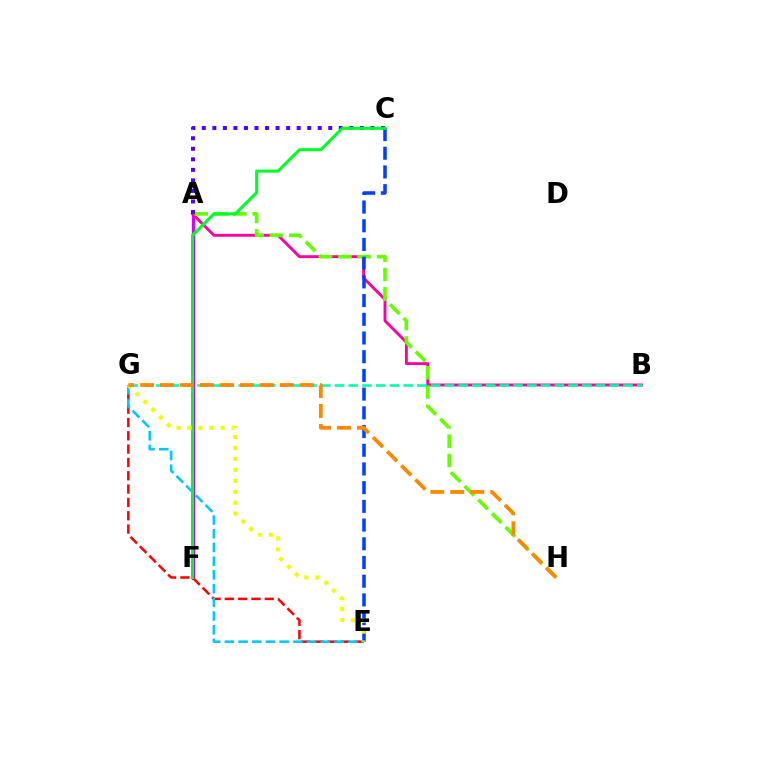{('A', 'F'): [{'color': '#d600ff', 'line_style': 'solid', 'thickness': 2.39}], ('E', 'G'): [{'color': '#ff0000', 'line_style': 'dashed', 'thickness': 1.81}, {'color': '#00c7ff', 'line_style': 'dashed', 'thickness': 1.86}, {'color': '#eeff00', 'line_style': 'dotted', 'thickness': 2.98}], ('A', 'B'): [{'color': '#ff00a0', 'line_style': 'solid', 'thickness': 2.08}], ('A', 'H'): [{'color': '#66ff00', 'line_style': 'dashed', 'thickness': 2.62}], ('C', 'E'): [{'color': '#003fff', 'line_style': 'dashed', 'thickness': 2.54}], ('B', 'G'): [{'color': '#00ffaf', 'line_style': 'dashed', 'thickness': 1.87}], ('A', 'C'): [{'color': '#4f00ff', 'line_style': 'dotted', 'thickness': 2.86}], ('C', 'F'): [{'color': '#00ff27', 'line_style': 'solid', 'thickness': 2.21}], ('G', 'H'): [{'color': '#ff8800', 'line_style': 'dashed', 'thickness': 2.71}]}